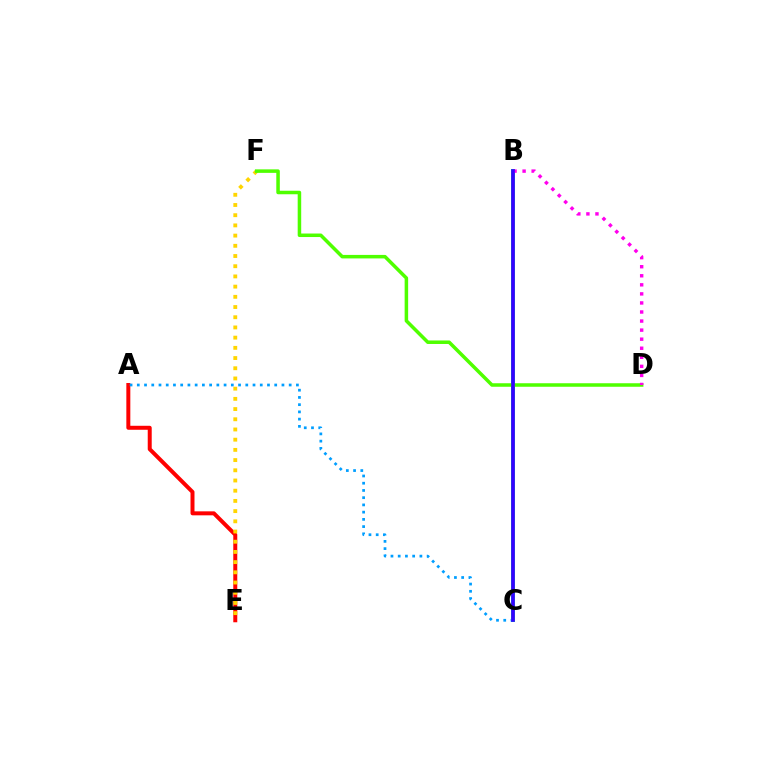{('A', 'E'): [{'color': '#ff0000', 'line_style': 'solid', 'thickness': 2.87}], ('B', 'C'): [{'color': '#00ff86', 'line_style': 'solid', 'thickness': 2.88}, {'color': '#3700ff', 'line_style': 'solid', 'thickness': 2.62}], ('E', 'F'): [{'color': '#ffd500', 'line_style': 'dotted', 'thickness': 2.77}], ('A', 'C'): [{'color': '#009eff', 'line_style': 'dotted', 'thickness': 1.97}], ('D', 'F'): [{'color': '#4fff00', 'line_style': 'solid', 'thickness': 2.53}], ('B', 'D'): [{'color': '#ff00ed', 'line_style': 'dotted', 'thickness': 2.46}]}